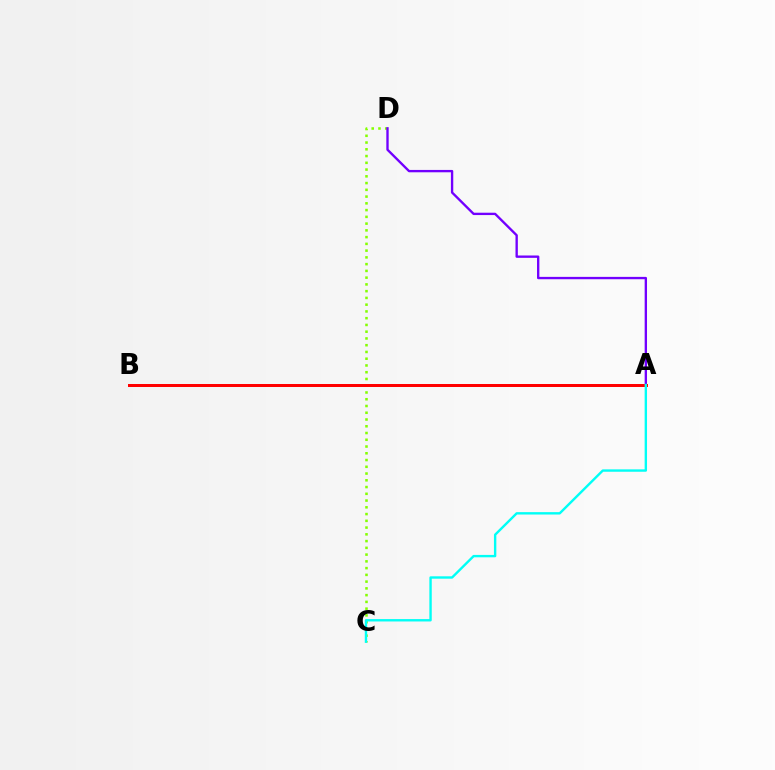{('C', 'D'): [{'color': '#84ff00', 'line_style': 'dotted', 'thickness': 1.84}], ('A', 'D'): [{'color': '#7200ff', 'line_style': 'solid', 'thickness': 1.7}], ('A', 'B'): [{'color': '#ff0000', 'line_style': 'solid', 'thickness': 2.15}], ('A', 'C'): [{'color': '#00fff6', 'line_style': 'solid', 'thickness': 1.72}]}